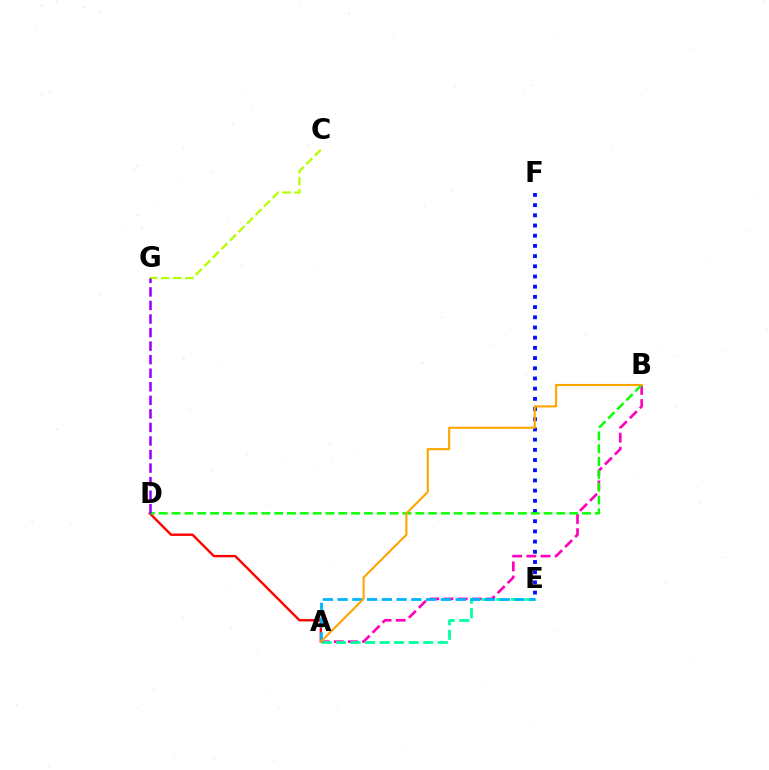{('A', 'B'): [{'color': '#ff00bd', 'line_style': 'dashed', 'thickness': 1.92}, {'color': '#ffa500', 'line_style': 'solid', 'thickness': 1.52}], ('A', 'E'): [{'color': '#00ff9d', 'line_style': 'dashed', 'thickness': 1.97}, {'color': '#00b5ff', 'line_style': 'dashed', 'thickness': 2.0}], ('C', 'G'): [{'color': '#b3ff00', 'line_style': 'dashed', 'thickness': 1.64}], ('A', 'D'): [{'color': '#ff0000', 'line_style': 'solid', 'thickness': 1.71}], ('E', 'F'): [{'color': '#0010ff', 'line_style': 'dotted', 'thickness': 2.77}], ('B', 'D'): [{'color': '#08ff00', 'line_style': 'dashed', 'thickness': 1.74}], ('D', 'G'): [{'color': '#9b00ff', 'line_style': 'dashed', 'thickness': 1.84}]}